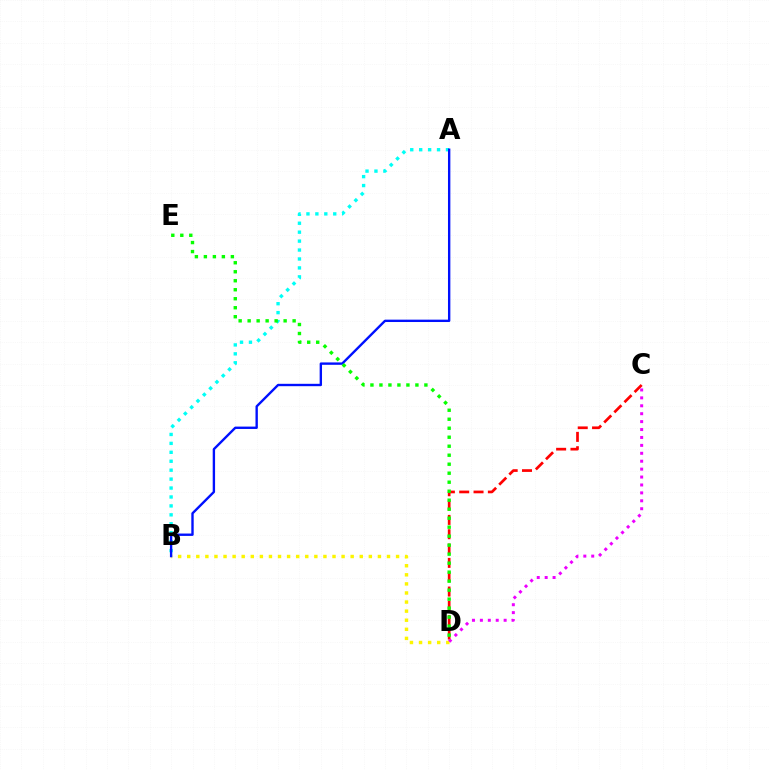{('C', 'D'): [{'color': '#ff0000', 'line_style': 'dashed', 'thickness': 1.95}, {'color': '#ee00ff', 'line_style': 'dotted', 'thickness': 2.15}], ('B', 'D'): [{'color': '#fcf500', 'line_style': 'dotted', 'thickness': 2.47}], ('A', 'B'): [{'color': '#00fff6', 'line_style': 'dotted', 'thickness': 2.43}, {'color': '#0010ff', 'line_style': 'solid', 'thickness': 1.71}], ('D', 'E'): [{'color': '#08ff00', 'line_style': 'dotted', 'thickness': 2.44}]}